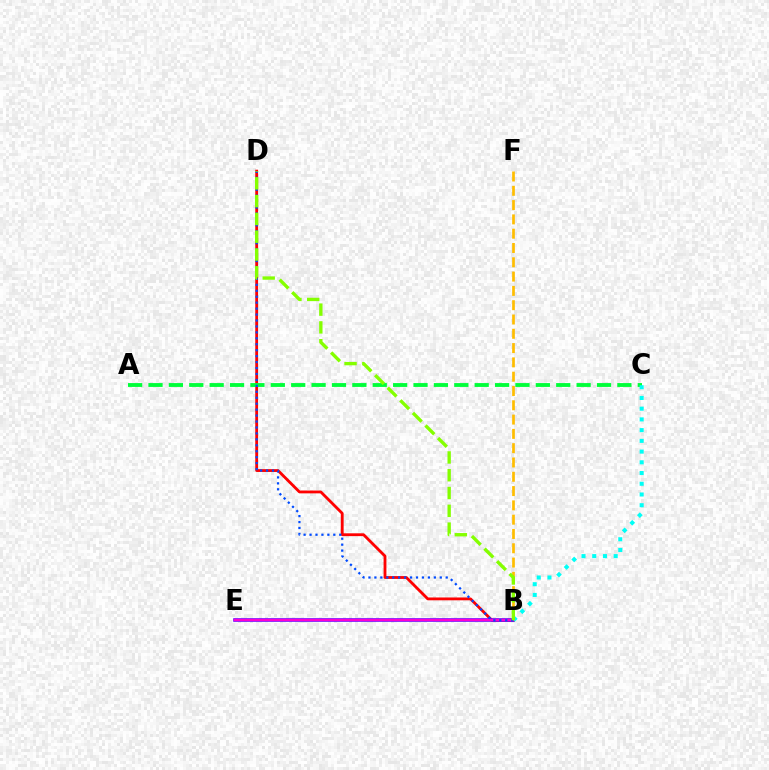{('B', 'D'): [{'color': '#ff0000', 'line_style': 'solid', 'thickness': 2.03}, {'color': '#004bff', 'line_style': 'dotted', 'thickness': 1.61}, {'color': '#84ff00', 'line_style': 'dashed', 'thickness': 2.42}], ('B', 'F'): [{'color': '#ffbd00', 'line_style': 'dashed', 'thickness': 1.94}], ('B', 'E'): [{'color': '#7200ff', 'line_style': 'solid', 'thickness': 2.58}, {'color': '#ff00cf', 'line_style': 'solid', 'thickness': 1.54}], ('A', 'C'): [{'color': '#00ff39', 'line_style': 'dashed', 'thickness': 2.77}], ('B', 'C'): [{'color': '#00fff6', 'line_style': 'dotted', 'thickness': 2.91}]}